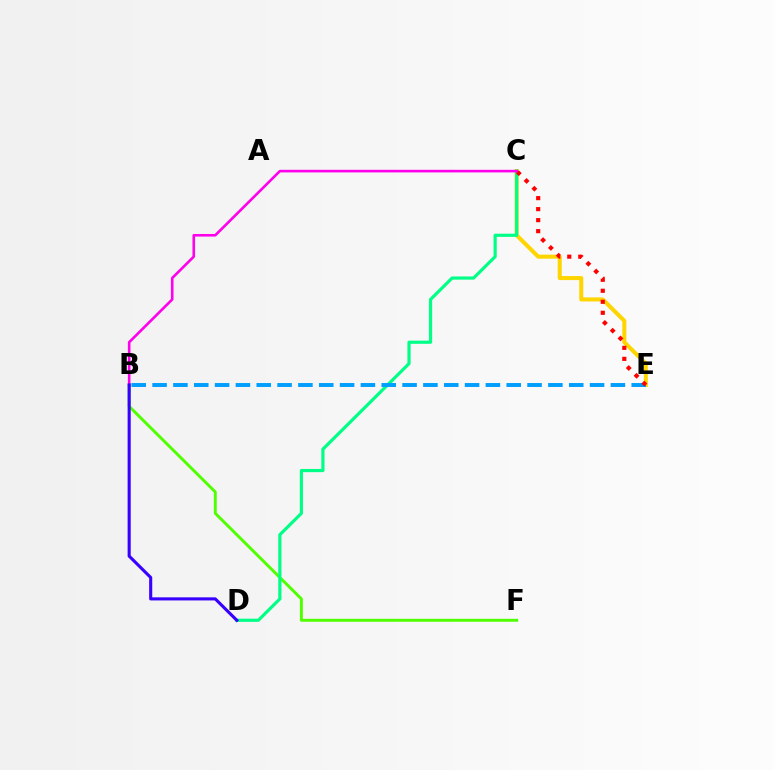{('B', 'F'): [{'color': '#4fff00', 'line_style': 'solid', 'thickness': 2.11}], ('C', 'E'): [{'color': '#ffd500', 'line_style': 'solid', 'thickness': 2.9}, {'color': '#ff0000', 'line_style': 'dotted', 'thickness': 2.99}], ('C', 'D'): [{'color': '#00ff86', 'line_style': 'solid', 'thickness': 2.29}], ('B', 'E'): [{'color': '#009eff', 'line_style': 'dashed', 'thickness': 2.83}], ('B', 'C'): [{'color': '#ff00ed', 'line_style': 'solid', 'thickness': 1.87}], ('B', 'D'): [{'color': '#3700ff', 'line_style': 'solid', 'thickness': 2.23}]}